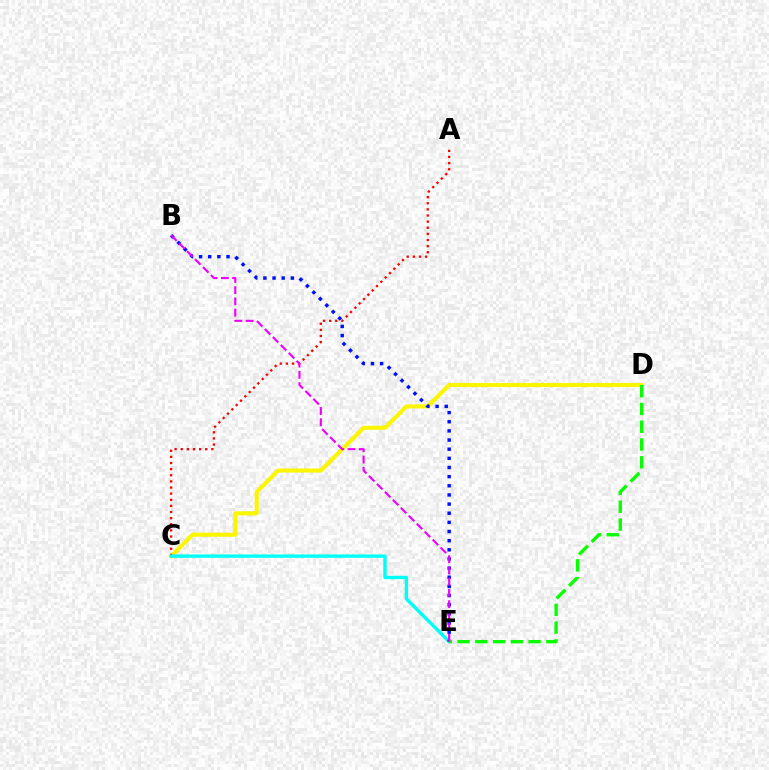{('C', 'D'): [{'color': '#fcf500', 'line_style': 'solid', 'thickness': 2.93}], ('A', 'C'): [{'color': '#ff0000', 'line_style': 'dotted', 'thickness': 1.66}], ('C', 'E'): [{'color': '#00fff6', 'line_style': 'solid', 'thickness': 2.42}], ('B', 'E'): [{'color': '#0010ff', 'line_style': 'dotted', 'thickness': 2.49}, {'color': '#ee00ff', 'line_style': 'dashed', 'thickness': 1.53}], ('D', 'E'): [{'color': '#08ff00', 'line_style': 'dashed', 'thickness': 2.41}]}